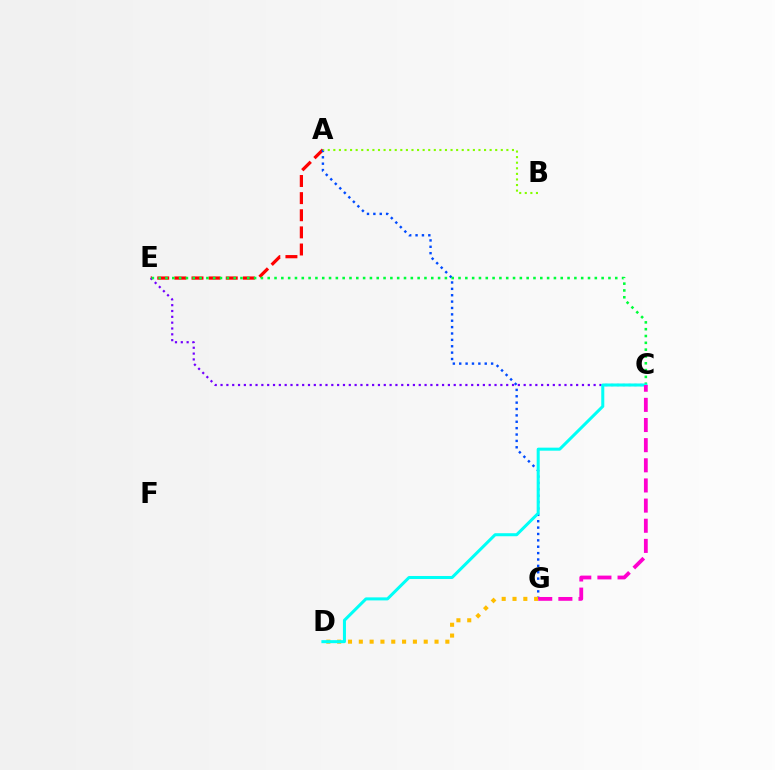{('A', 'E'): [{'color': '#ff0000', 'line_style': 'dashed', 'thickness': 2.33}], ('A', 'G'): [{'color': '#004bff', 'line_style': 'dotted', 'thickness': 1.73}], ('D', 'G'): [{'color': '#ffbd00', 'line_style': 'dotted', 'thickness': 2.94}], ('C', 'E'): [{'color': '#7200ff', 'line_style': 'dotted', 'thickness': 1.58}, {'color': '#00ff39', 'line_style': 'dotted', 'thickness': 1.85}], ('C', 'D'): [{'color': '#00fff6', 'line_style': 'solid', 'thickness': 2.18}], ('C', 'G'): [{'color': '#ff00cf', 'line_style': 'dashed', 'thickness': 2.74}], ('A', 'B'): [{'color': '#84ff00', 'line_style': 'dotted', 'thickness': 1.52}]}